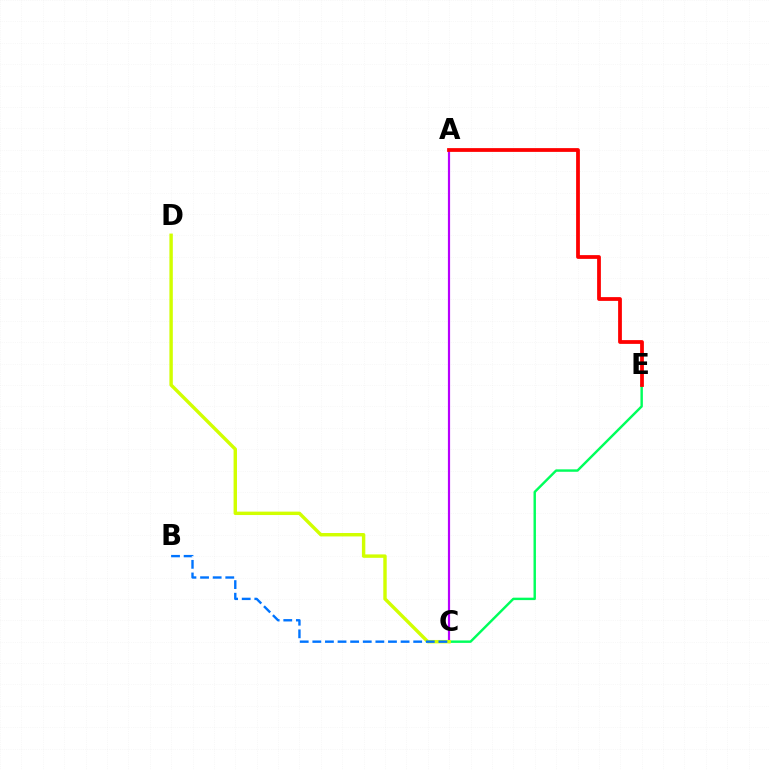{('C', 'E'): [{'color': '#00ff5c', 'line_style': 'solid', 'thickness': 1.75}], ('A', 'C'): [{'color': '#b900ff', 'line_style': 'solid', 'thickness': 1.57}], ('C', 'D'): [{'color': '#d1ff00', 'line_style': 'solid', 'thickness': 2.46}], ('A', 'E'): [{'color': '#ff0000', 'line_style': 'solid', 'thickness': 2.71}], ('B', 'C'): [{'color': '#0074ff', 'line_style': 'dashed', 'thickness': 1.71}]}